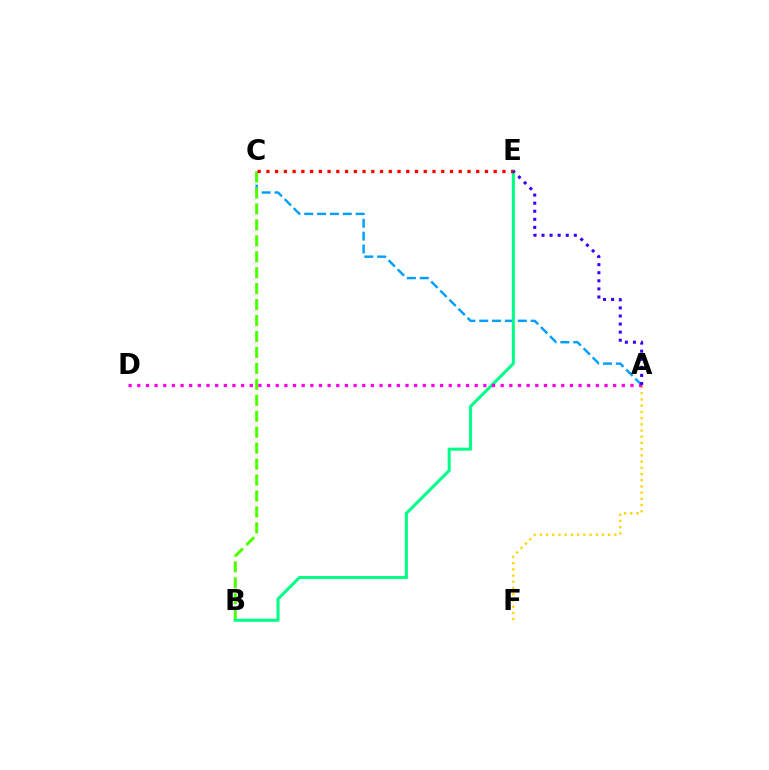{('A', 'C'): [{'color': '#009eff', 'line_style': 'dashed', 'thickness': 1.75}], ('A', 'F'): [{'color': '#ffd500', 'line_style': 'dotted', 'thickness': 1.69}], ('B', 'C'): [{'color': '#4fff00', 'line_style': 'dashed', 'thickness': 2.17}], ('B', 'E'): [{'color': '#00ff86', 'line_style': 'solid', 'thickness': 2.19}], ('A', 'D'): [{'color': '#ff00ed', 'line_style': 'dotted', 'thickness': 2.35}], ('C', 'E'): [{'color': '#ff0000', 'line_style': 'dotted', 'thickness': 2.38}], ('A', 'E'): [{'color': '#3700ff', 'line_style': 'dotted', 'thickness': 2.2}]}